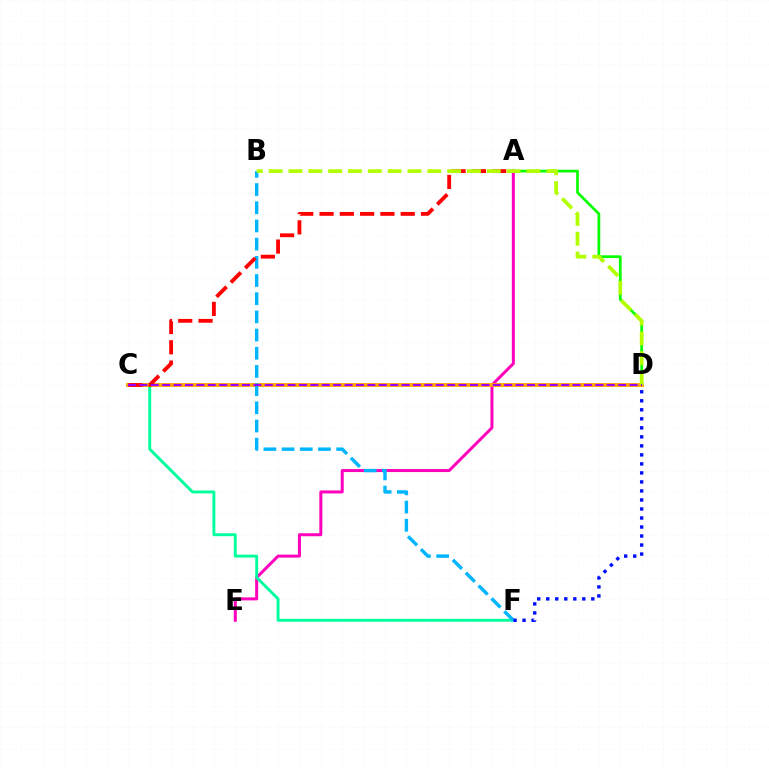{('A', 'E'): [{'color': '#ff00bd', 'line_style': 'solid', 'thickness': 2.16}], ('C', 'F'): [{'color': '#00ff9d', 'line_style': 'solid', 'thickness': 2.1}], ('A', 'D'): [{'color': '#08ff00', 'line_style': 'solid', 'thickness': 1.97}], ('C', 'D'): [{'color': '#ffa500', 'line_style': 'solid', 'thickness': 2.79}, {'color': '#9b00ff', 'line_style': 'dashed', 'thickness': 1.55}], ('B', 'F'): [{'color': '#00b5ff', 'line_style': 'dashed', 'thickness': 2.47}], ('A', 'C'): [{'color': '#ff0000', 'line_style': 'dashed', 'thickness': 2.76}], ('B', 'D'): [{'color': '#b3ff00', 'line_style': 'dashed', 'thickness': 2.69}], ('D', 'F'): [{'color': '#0010ff', 'line_style': 'dotted', 'thickness': 2.45}]}